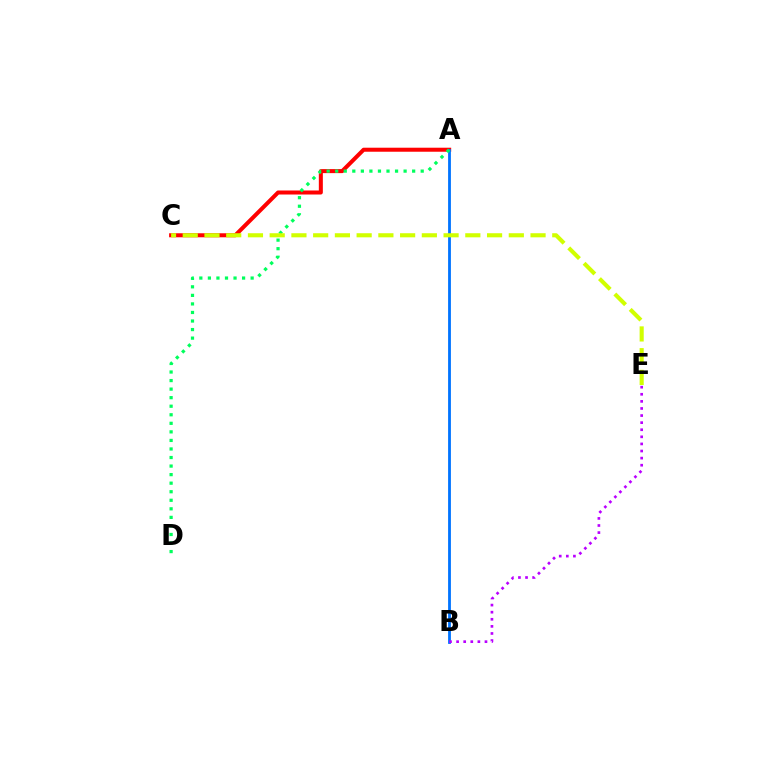{('A', 'C'): [{'color': '#ff0000', 'line_style': 'solid', 'thickness': 2.9}], ('A', 'B'): [{'color': '#0074ff', 'line_style': 'solid', 'thickness': 2.03}], ('B', 'E'): [{'color': '#b900ff', 'line_style': 'dotted', 'thickness': 1.93}], ('A', 'D'): [{'color': '#00ff5c', 'line_style': 'dotted', 'thickness': 2.32}], ('C', 'E'): [{'color': '#d1ff00', 'line_style': 'dashed', 'thickness': 2.95}]}